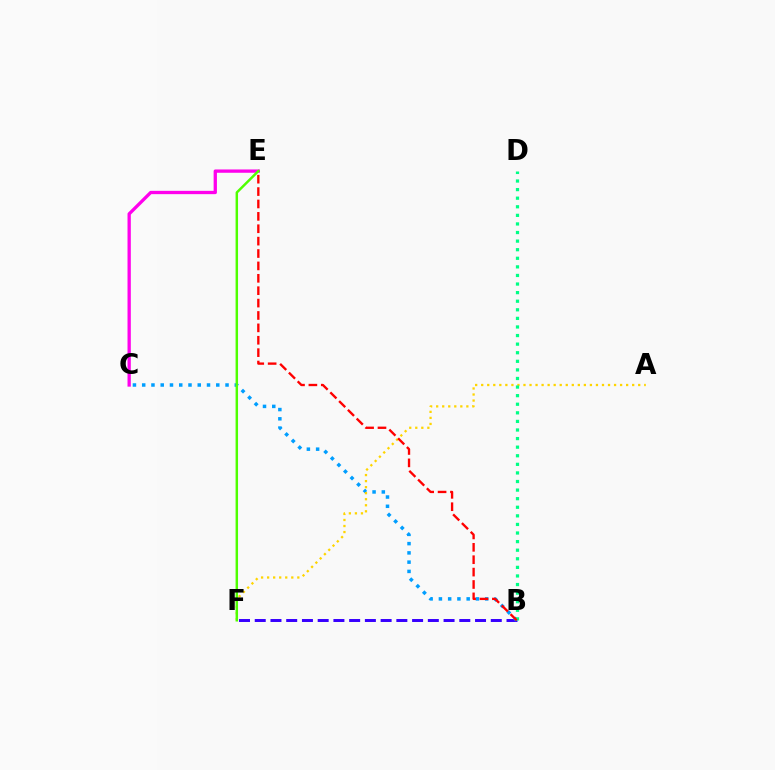{('B', 'F'): [{'color': '#3700ff', 'line_style': 'dashed', 'thickness': 2.14}], ('B', 'C'): [{'color': '#009eff', 'line_style': 'dotted', 'thickness': 2.52}], ('C', 'E'): [{'color': '#ff00ed', 'line_style': 'solid', 'thickness': 2.38}], ('A', 'F'): [{'color': '#ffd500', 'line_style': 'dotted', 'thickness': 1.64}], ('B', 'D'): [{'color': '#00ff86', 'line_style': 'dotted', 'thickness': 2.33}], ('E', 'F'): [{'color': '#4fff00', 'line_style': 'solid', 'thickness': 1.77}], ('B', 'E'): [{'color': '#ff0000', 'line_style': 'dashed', 'thickness': 1.68}]}